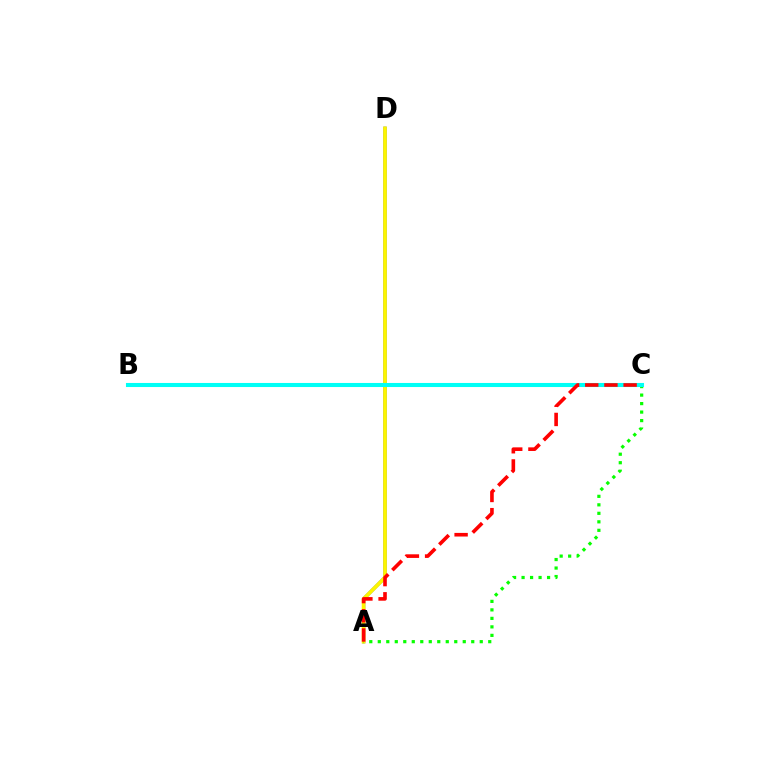{('B', 'C'): [{'color': '#ee00ff', 'line_style': 'dotted', 'thickness': 2.86}, {'color': '#00fff6', 'line_style': 'solid', 'thickness': 2.93}], ('A', 'D'): [{'color': '#0010ff', 'line_style': 'solid', 'thickness': 2.27}, {'color': '#fcf500', 'line_style': 'solid', 'thickness': 2.7}], ('A', 'C'): [{'color': '#08ff00', 'line_style': 'dotted', 'thickness': 2.31}, {'color': '#ff0000', 'line_style': 'dashed', 'thickness': 2.61}]}